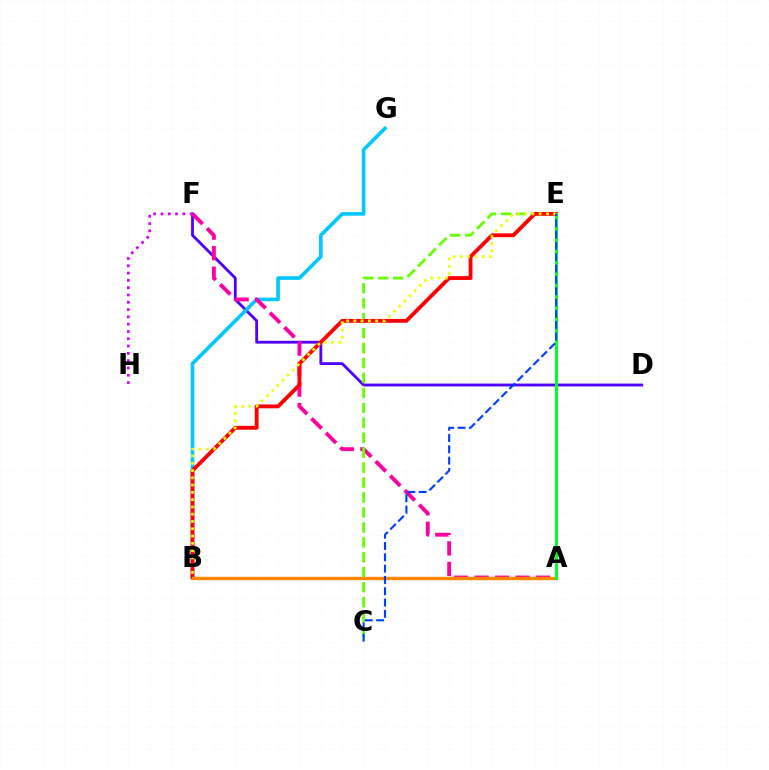{('D', 'F'): [{'color': '#4f00ff', 'line_style': 'solid', 'thickness': 2.04}], ('B', 'G'): [{'color': '#00c7ff', 'line_style': 'solid', 'thickness': 2.6}], ('A', 'F'): [{'color': '#ff00a0', 'line_style': 'dashed', 'thickness': 2.78}], ('C', 'E'): [{'color': '#66ff00', 'line_style': 'dashed', 'thickness': 2.03}, {'color': '#003fff', 'line_style': 'dashed', 'thickness': 1.54}], ('A', 'B'): [{'color': '#00ffaf', 'line_style': 'solid', 'thickness': 2.08}, {'color': '#ff8800', 'line_style': 'solid', 'thickness': 2.46}], ('B', 'E'): [{'color': '#ff0000', 'line_style': 'solid', 'thickness': 2.76}, {'color': '#eeff00', 'line_style': 'dotted', 'thickness': 1.98}], ('F', 'H'): [{'color': '#d600ff', 'line_style': 'dotted', 'thickness': 1.98}], ('A', 'E'): [{'color': '#00ff27', 'line_style': 'solid', 'thickness': 2.13}]}